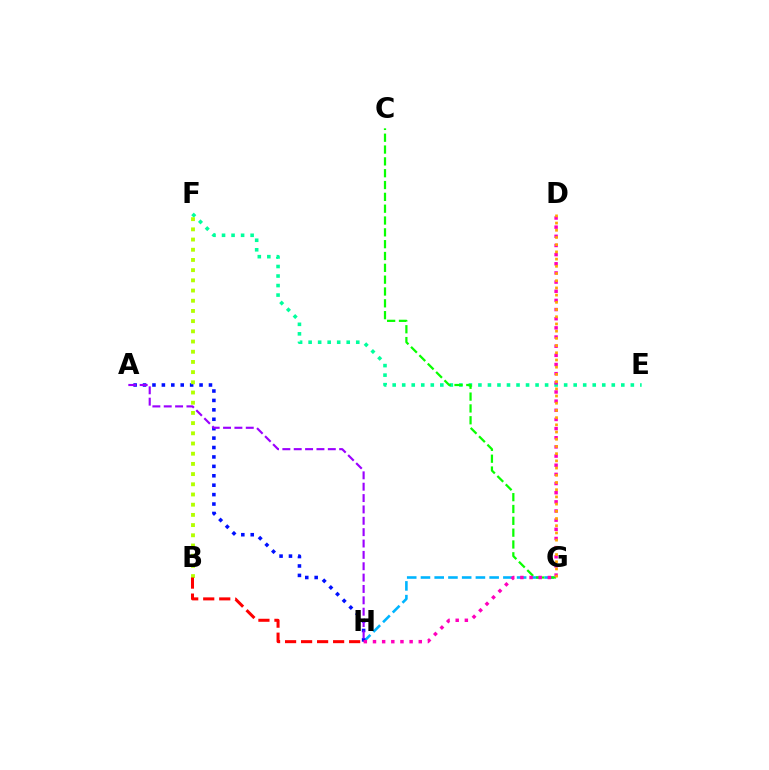{('G', 'H'): [{'color': '#00b5ff', 'line_style': 'dashed', 'thickness': 1.87}], ('E', 'F'): [{'color': '#00ff9d', 'line_style': 'dotted', 'thickness': 2.59}], ('A', 'H'): [{'color': '#0010ff', 'line_style': 'dotted', 'thickness': 2.56}, {'color': '#9b00ff', 'line_style': 'dashed', 'thickness': 1.54}], ('B', 'F'): [{'color': '#b3ff00', 'line_style': 'dotted', 'thickness': 2.77}], ('C', 'G'): [{'color': '#08ff00', 'line_style': 'dashed', 'thickness': 1.61}], ('D', 'H'): [{'color': '#ff00bd', 'line_style': 'dotted', 'thickness': 2.49}], ('D', 'G'): [{'color': '#ffa500', 'line_style': 'dotted', 'thickness': 1.96}], ('B', 'H'): [{'color': '#ff0000', 'line_style': 'dashed', 'thickness': 2.18}]}